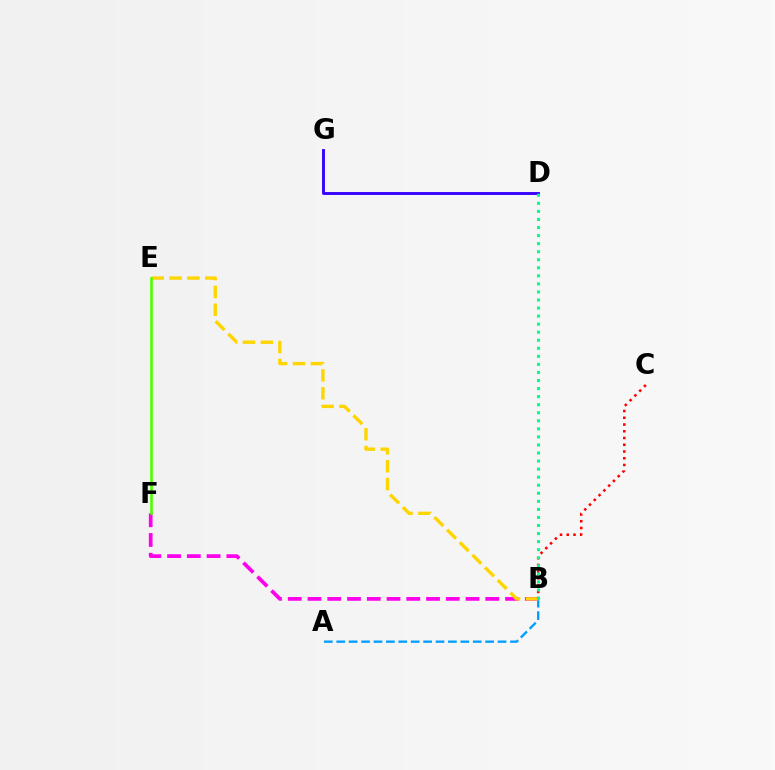{('B', 'F'): [{'color': '#ff00ed', 'line_style': 'dashed', 'thickness': 2.68}], ('D', 'G'): [{'color': '#3700ff', 'line_style': 'solid', 'thickness': 2.08}], ('A', 'B'): [{'color': '#009eff', 'line_style': 'dashed', 'thickness': 1.69}], ('B', 'E'): [{'color': '#ffd500', 'line_style': 'dashed', 'thickness': 2.43}], ('B', 'C'): [{'color': '#ff0000', 'line_style': 'dotted', 'thickness': 1.83}], ('E', 'F'): [{'color': '#4fff00', 'line_style': 'solid', 'thickness': 1.89}], ('B', 'D'): [{'color': '#00ff86', 'line_style': 'dotted', 'thickness': 2.19}]}